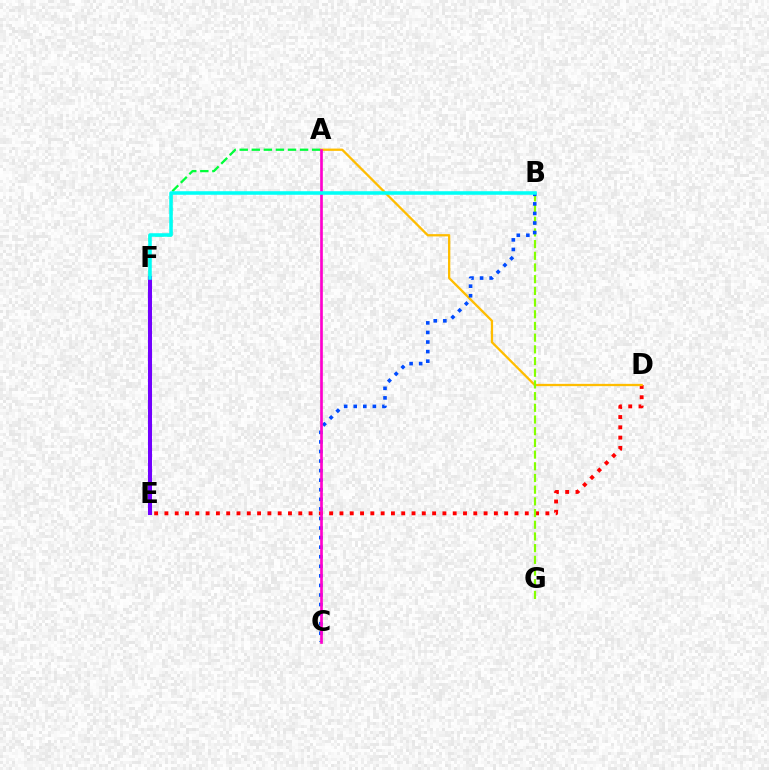{('D', 'E'): [{'color': '#ff0000', 'line_style': 'dotted', 'thickness': 2.8}], ('A', 'D'): [{'color': '#ffbd00', 'line_style': 'solid', 'thickness': 1.65}], ('B', 'G'): [{'color': '#84ff00', 'line_style': 'dashed', 'thickness': 1.59}], ('B', 'C'): [{'color': '#004bff', 'line_style': 'dotted', 'thickness': 2.6}], ('A', 'F'): [{'color': '#00ff39', 'line_style': 'dashed', 'thickness': 1.64}], ('E', 'F'): [{'color': '#7200ff', 'line_style': 'solid', 'thickness': 2.91}], ('A', 'C'): [{'color': '#ff00cf', 'line_style': 'solid', 'thickness': 1.93}], ('B', 'F'): [{'color': '#00fff6', 'line_style': 'solid', 'thickness': 2.54}]}